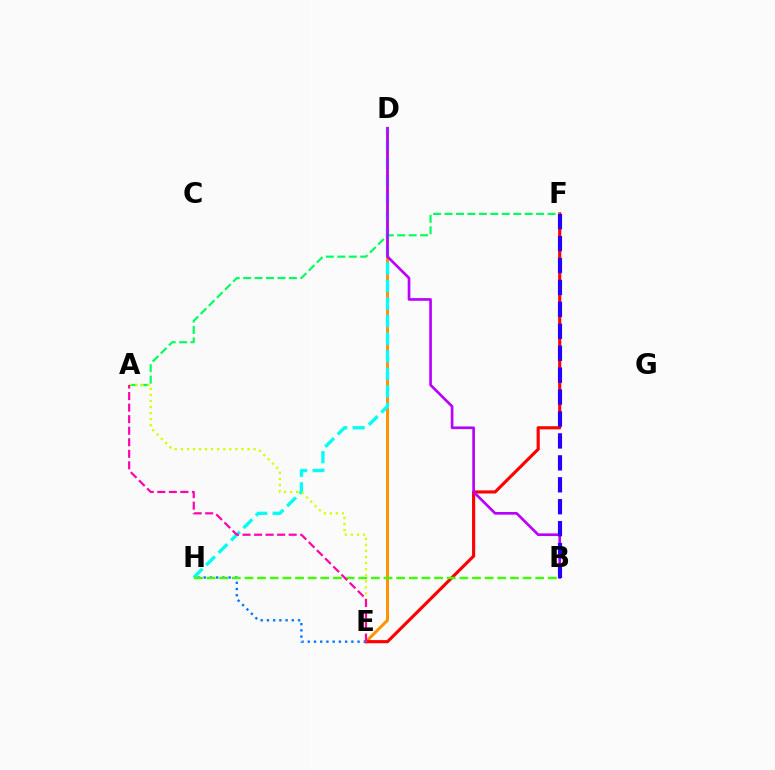{('D', 'E'): [{'color': '#ff9400', 'line_style': 'solid', 'thickness': 2.17}], ('E', 'F'): [{'color': '#ff0000', 'line_style': 'solid', 'thickness': 2.25}], ('D', 'H'): [{'color': '#00fff6', 'line_style': 'dashed', 'thickness': 2.38}], ('A', 'F'): [{'color': '#00ff5c', 'line_style': 'dashed', 'thickness': 1.56}], ('B', 'D'): [{'color': '#b900ff', 'line_style': 'solid', 'thickness': 1.92}], ('E', 'H'): [{'color': '#0074ff', 'line_style': 'dotted', 'thickness': 1.69}], ('B', 'H'): [{'color': '#3dff00', 'line_style': 'dashed', 'thickness': 1.72}], ('B', 'F'): [{'color': '#2500ff', 'line_style': 'dashed', 'thickness': 2.98}], ('A', 'E'): [{'color': '#d1ff00', 'line_style': 'dotted', 'thickness': 1.65}, {'color': '#ff00ac', 'line_style': 'dashed', 'thickness': 1.57}]}